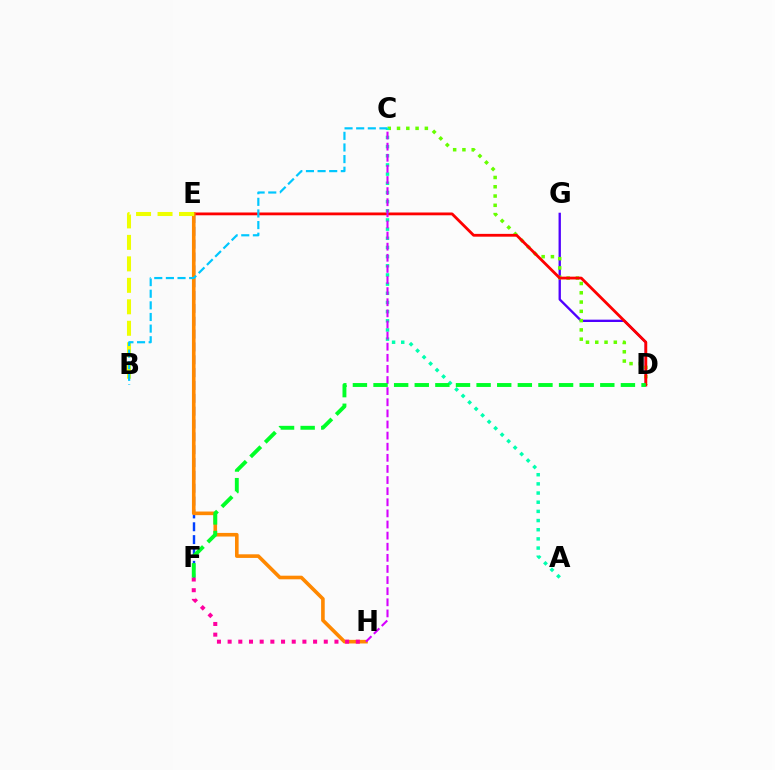{('D', 'G'): [{'color': '#4f00ff', 'line_style': 'solid', 'thickness': 1.69}], ('C', 'D'): [{'color': '#66ff00', 'line_style': 'dotted', 'thickness': 2.52}], ('D', 'E'): [{'color': '#ff0000', 'line_style': 'solid', 'thickness': 2.02}], ('A', 'C'): [{'color': '#00ffaf', 'line_style': 'dotted', 'thickness': 2.49}], ('E', 'F'): [{'color': '#003fff', 'line_style': 'dashed', 'thickness': 1.75}], ('E', 'H'): [{'color': '#ff8800', 'line_style': 'solid', 'thickness': 2.6}], ('B', 'E'): [{'color': '#eeff00', 'line_style': 'dashed', 'thickness': 2.92}], ('F', 'H'): [{'color': '#ff00a0', 'line_style': 'dotted', 'thickness': 2.9}], ('C', 'H'): [{'color': '#d600ff', 'line_style': 'dashed', 'thickness': 1.51}], ('D', 'F'): [{'color': '#00ff27', 'line_style': 'dashed', 'thickness': 2.8}], ('B', 'C'): [{'color': '#00c7ff', 'line_style': 'dashed', 'thickness': 1.58}]}